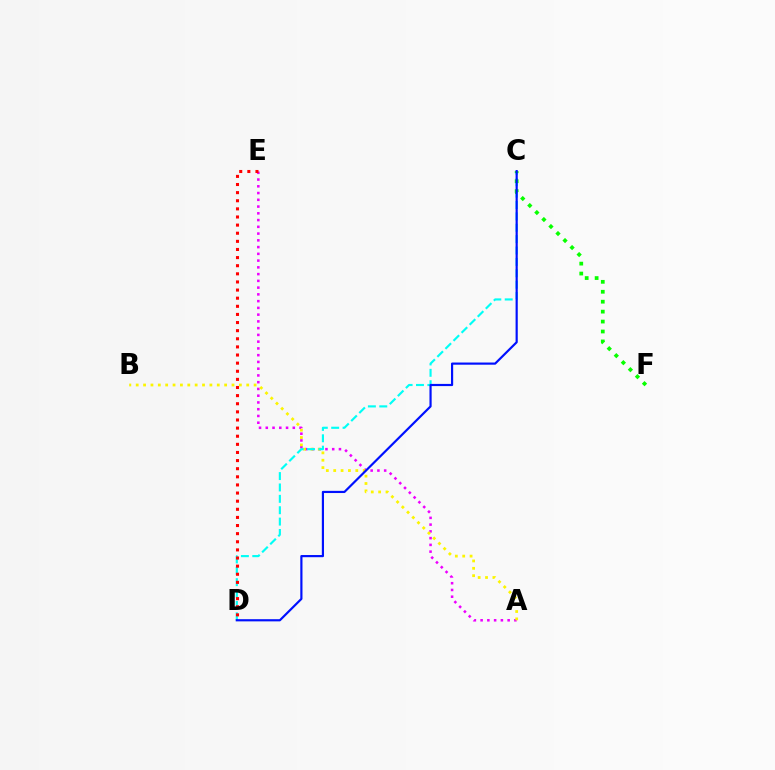{('A', 'E'): [{'color': '#ee00ff', 'line_style': 'dotted', 'thickness': 1.84}], ('A', 'B'): [{'color': '#fcf500', 'line_style': 'dotted', 'thickness': 2.0}], ('C', 'D'): [{'color': '#00fff6', 'line_style': 'dashed', 'thickness': 1.55}, {'color': '#0010ff', 'line_style': 'solid', 'thickness': 1.57}], ('C', 'F'): [{'color': '#08ff00', 'line_style': 'dotted', 'thickness': 2.7}], ('D', 'E'): [{'color': '#ff0000', 'line_style': 'dotted', 'thickness': 2.21}]}